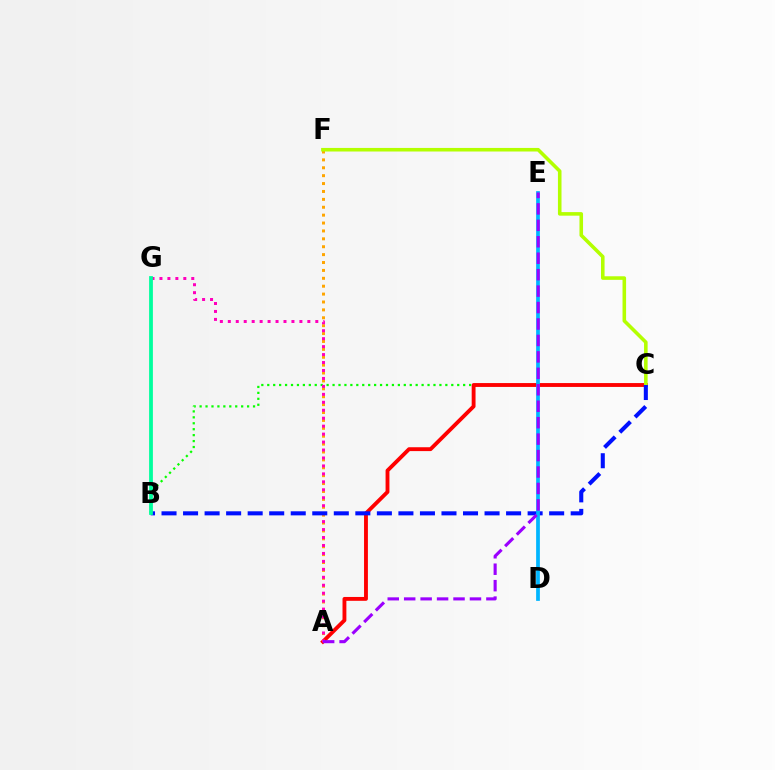{('A', 'F'): [{'color': '#ffa500', 'line_style': 'dotted', 'thickness': 2.15}], ('B', 'C'): [{'color': '#08ff00', 'line_style': 'dotted', 'thickness': 1.61}, {'color': '#0010ff', 'line_style': 'dashed', 'thickness': 2.93}], ('A', 'C'): [{'color': '#ff0000', 'line_style': 'solid', 'thickness': 2.78}], ('A', 'G'): [{'color': '#ff00bd', 'line_style': 'dotted', 'thickness': 2.16}], ('C', 'F'): [{'color': '#b3ff00', 'line_style': 'solid', 'thickness': 2.57}], ('B', 'G'): [{'color': '#00ff9d', 'line_style': 'solid', 'thickness': 2.72}], ('D', 'E'): [{'color': '#00b5ff', 'line_style': 'solid', 'thickness': 2.69}], ('A', 'E'): [{'color': '#9b00ff', 'line_style': 'dashed', 'thickness': 2.23}]}